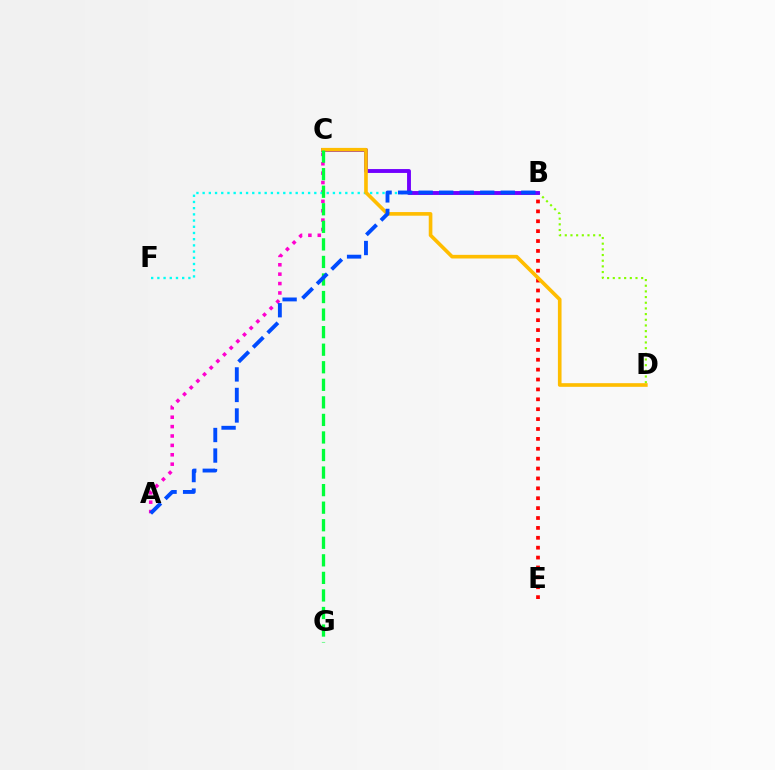{('A', 'C'): [{'color': '#ff00cf', 'line_style': 'dotted', 'thickness': 2.55}], ('B', 'D'): [{'color': '#84ff00', 'line_style': 'dotted', 'thickness': 1.54}], ('B', 'F'): [{'color': '#00fff6', 'line_style': 'dotted', 'thickness': 1.69}], ('B', 'E'): [{'color': '#ff0000', 'line_style': 'dotted', 'thickness': 2.69}], ('B', 'C'): [{'color': '#7200ff', 'line_style': 'solid', 'thickness': 2.8}], ('C', 'D'): [{'color': '#ffbd00', 'line_style': 'solid', 'thickness': 2.62}], ('C', 'G'): [{'color': '#00ff39', 'line_style': 'dashed', 'thickness': 2.38}], ('A', 'B'): [{'color': '#004bff', 'line_style': 'dashed', 'thickness': 2.79}]}